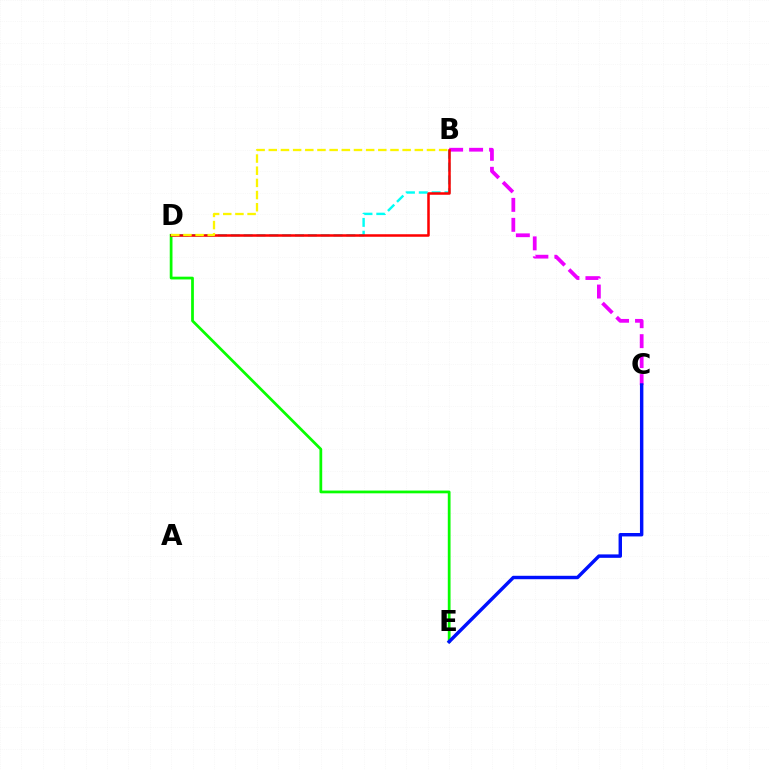{('D', 'E'): [{'color': '#08ff00', 'line_style': 'solid', 'thickness': 1.98}], ('B', 'D'): [{'color': '#00fff6', 'line_style': 'dashed', 'thickness': 1.74}, {'color': '#ff0000', 'line_style': 'solid', 'thickness': 1.82}, {'color': '#fcf500', 'line_style': 'dashed', 'thickness': 1.65}], ('B', 'C'): [{'color': '#ee00ff', 'line_style': 'dashed', 'thickness': 2.71}], ('C', 'E'): [{'color': '#0010ff', 'line_style': 'solid', 'thickness': 2.47}]}